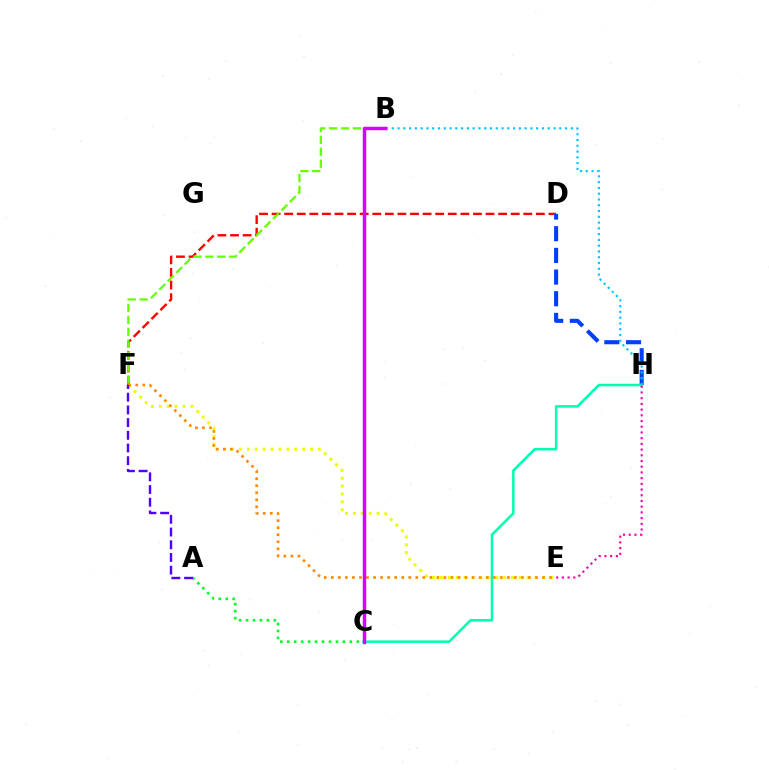{('D', 'F'): [{'color': '#ff0000', 'line_style': 'dashed', 'thickness': 1.71}], ('B', 'F'): [{'color': '#66ff00', 'line_style': 'dashed', 'thickness': 1.62}], ('A', 'C'): [{'color': '#00ff27', 'line_style': 'dotted', 'thickness': 1.89}], ('E', 'F'): [{'color': '#eeff00', 'line_style': 'dotted', 'thickness': 2.14}, {'color': '#ff8800', 'line_style': 'dotted', 'thickness': 1.91}], ('D', 'H'): [{'color': '#003fff', 'line_style': 'dashed', 'thickness': 2.94}], ('C', 'H'): [{'color': '#00ffaf', 'line_style': 'solid', 'thickness': 1.81}], ('B', 'H'): [{'color': '#00c7ff', 'line_style': 'dotted', 'thickness': 1.57}], ('E', 'H'): [{'color': '#ff00a0', 'line_style': 'dotted', 'thickness': 1.55}], ('B', 'C'): [{'color': '#d600ff', 'line_style': 'solid', 'thickness': 2.49}], ('A', 'F'): [{'color': '#4f00ff', 'line_style': 'dashed', 'thickness': 1.73}]}